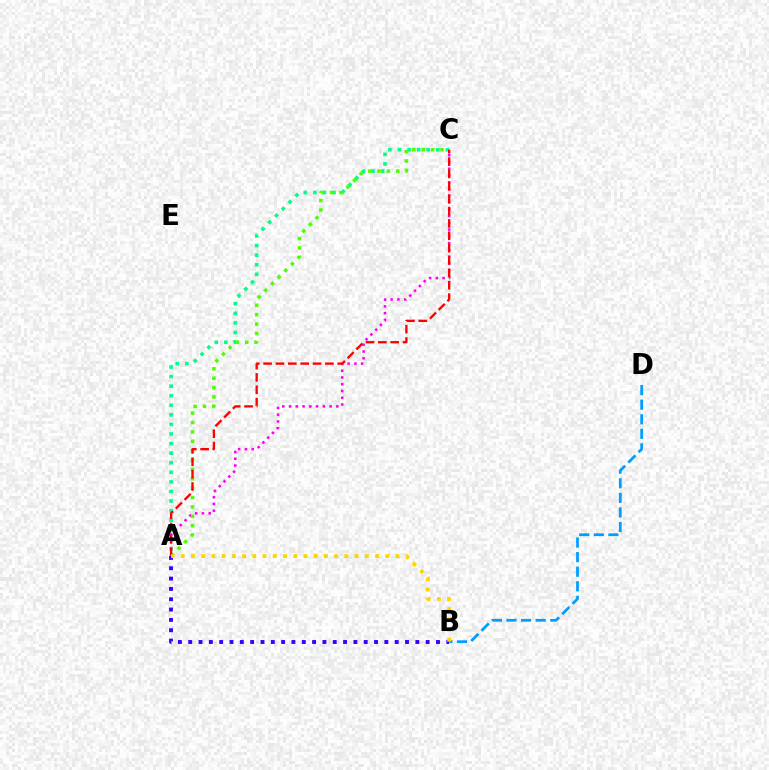{('A', 'C'): [{'color': '#ff00ed', 'line_style': 'dotted', 'thickness': 1.84}, {'color': '#00ff86', 'line_style': 'dotted', 'thickness': 2.6}, {'color': '#4fff00', 'line_style': 'dotted', 'thickness': 2.55}, {'color': '#ff0000', 'line_style': 'dashed', 'thickness': 1.68}], ('A', 'B'): [{'color': '#3700ff', 'line_style': 'dotted', 'thickness': 2.81}, {'color': '#ffd500', 'line_style': 'dotted', 'thickness': 2.78}], ('B', 'D'): [{'color': '#009eff', 'line_style': 'dashed', 'thickness': 1.98}]}